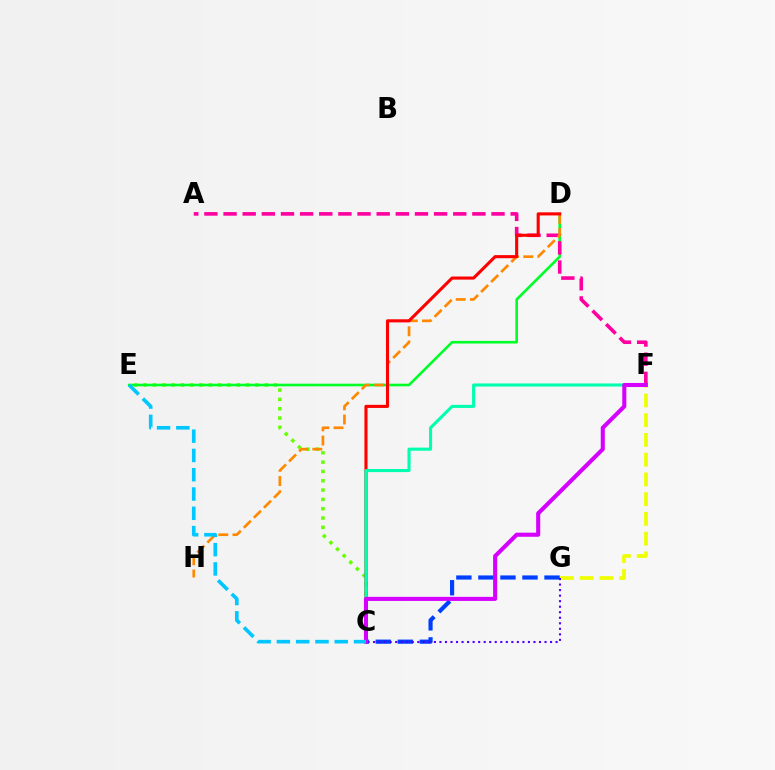{('C', 'E'): [{'color': '#66ff00', 'line_style': 'dotted', 'thickness': 2.53}, {'color': '#00c7ff', 'line_style': 'dashed', 'thickness': 2.62}], ('C', 'G'): [{'color': '#003fff', 'line_style': 'dashed', 'thickness': 2.99}, {'color': '#4f00ff', 'line_style': 'dotted', 'thickness': 1.5}], ('D', 'E'): [{'color': '#00ff27', 'line_style': 'solid', 'thickness': 1.88}], ('F', 'G'): [{'color': '#eeff00', 'line_style': 'dashed', 'thickness': 2.68}], ('A', 'F'): [{'color': '#ff00a0', 'line_style': 'dashed', 'thickness': 2.6}], ('D', 'H'): [{'color': '#ff8800', 'line_style': 'dashed', 'thickness': 1.93}], ('C', 'D'): [{'color': '#ff0000', 'line_style': 'solid', 'thickness': 2.23}], ('C', 'F'): [{'color': '#00ffaf', 'line_style': 'solid', 'thickness': 2.23}, {'color': '#d600ff', 'line_style': 'solid', 'thickness': 2.93}]}